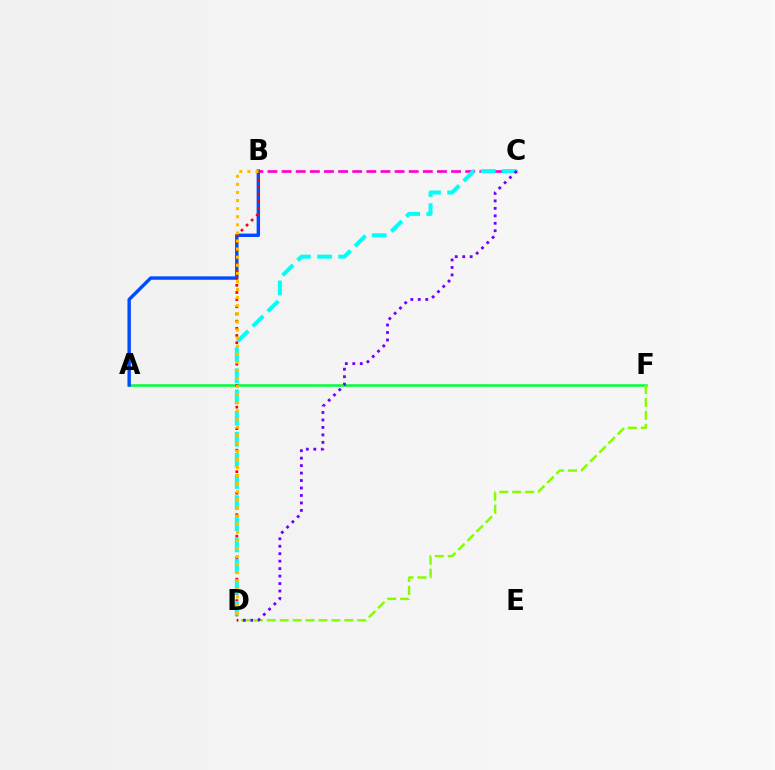{('B', 'C'): [{'color': '#ff00cf', 'line_style': 'dashed', 'thickness': 1.92}], ('A', 'F'): [{'color': '#00ff39', 'line_style': 'solid', 'thickness': 1.83}], ('A', 'B'): [{'color': '#004bff', 'line_style': 'solid', 'thickness': 2.45}], ('D', 'F'): [{'color': '#84ff00', 'line_style': 'dashed', 'thickness': 1.76}], ('B', 'D'): [{'color': '#ff0000', 'line_style': 'dotted', 'thickness': 1.95}, {'color': '#ffbd00', 'line_style': 'dotted', 'thickness': 2.2}], ('C', 'D'): [{'color': '#00fff6', 'line_style': 'dashed', 'thickness': 2.87}, {'color': '#7200ff', 'line_style': 'dotted', 'thickness': 2.03}]}